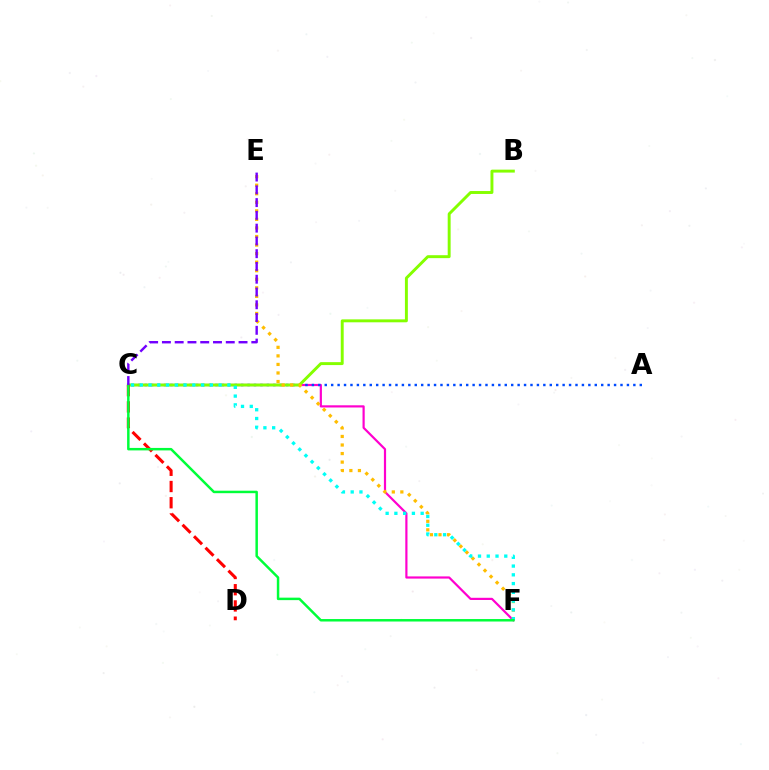{('C', 'F'): [{'color': '#ff00cf', 'line_style': 'solid', 'thickness': 1.58}, {'color': '#00fff6', 'line_style': 'dotted', 'thickness': 2.38}, {'color': '#00ff39', 'line_style': 'solid', 'thickness': 1.78}], ('A', 'C'): [{'color': '#004bff', 'line_style': 'dotted', 'thickness': 1.75}], ('B', 'C'): [{'color': '#84ff00', 'line_style': 'solid', 'thickness': 2.11}], ('E', 'F'): [{'color': '#ffbd00', 'line_style': 'dotted', 'thickness': 2.32}], ('C', 'D'): [{'color': '#ff0000', 'line_style': 'dashed', 'thickness': 2.2}], ('C', 'E'): [{'color': '#7200ff', 'line_style': 'dashed', 'thickness': 1.74}]}